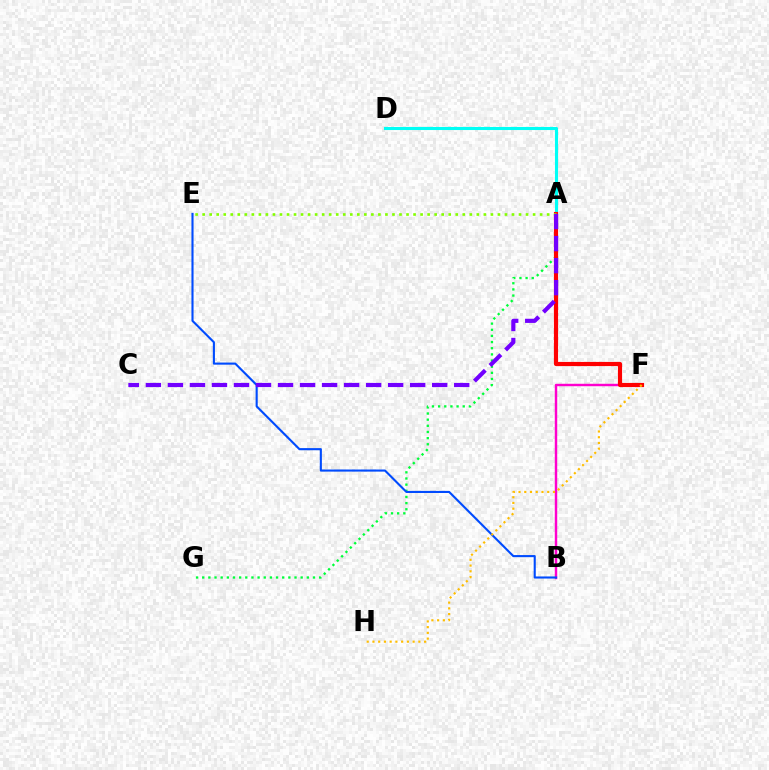{('A', 'G'): [{'color': '#00ff39', 'line_style': 'dotted', 'thickness': 1.67}], ('B', 'F'): [{'color': '#ff00cf', 'line_style': 'solid', 'thickness': 1.76}], ('A', 'D'): [{'color': '#00fff6', 'line_style': 'solid', 'thickness': 2.22}], ('A', 'F'): [{'color': '#ff0000', 'line_style': 'solid', 'thickness': 2.99}], ('A', 'E'): [{'color': '#84ff00', 'line_style': 'dotted', 'thickness': 1.91}], ('B', 'E'): [{'color': '#004bff', 'line_style': 'solid', 'thickness': 1.51}], ('A', 'C'): [{'color': '#7200ff', 'line_style': 'dashed', 'thickness': 2.99}], ('F', 'H'): [{'color': '#ffbd00', 'line_style': 'dotted', 'thickness': 1.56}]}